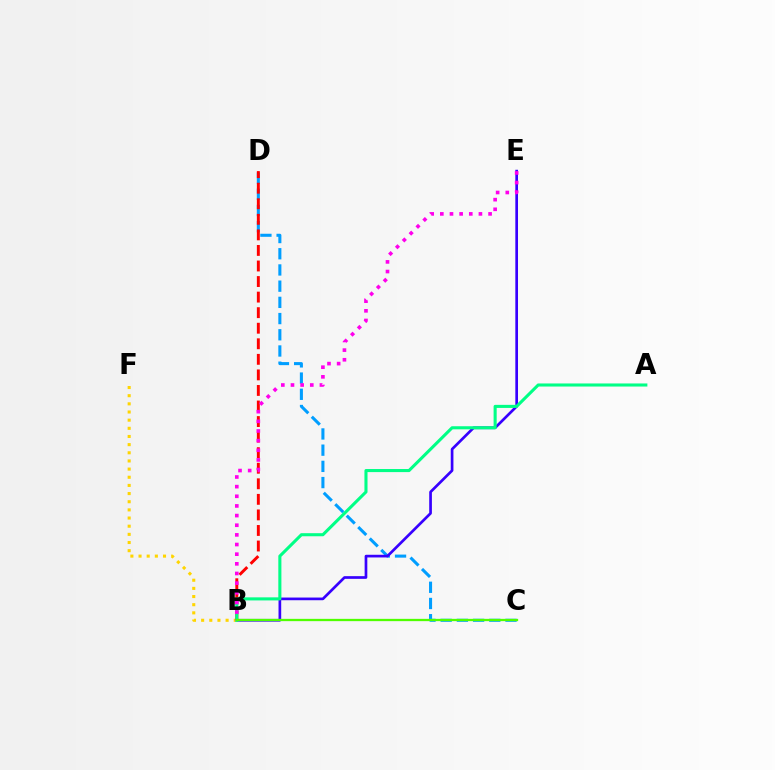{('C', 'D'): [{'color': '#009eff', 'line_style': 'dashed', 'thickness': 2.2}], ('B', 'E'): [{'color': '#3700ff', 'line_style': 'solid', 'thickness': 1.93}, {'color': '#ff00ed', 'line_style': 'dotted', 'thickness': 2.62}], ('B', 'F'): [{'color': '#ffd500', 'line_style': 'dotted', 'thickness': 2.22}], ('B', 'D'): [{'color': '#ff0000', 'line_style': 'dashed', 'thickness': 2.11}], ('A', 'B'): [{'color': '#00ff86', 'line_style': 'solid', 'thickness': 2.21}], ('B', 'C'): [{'color': '#4fff00', 'line_style': 'solid', 'thickness': 1.65}]}